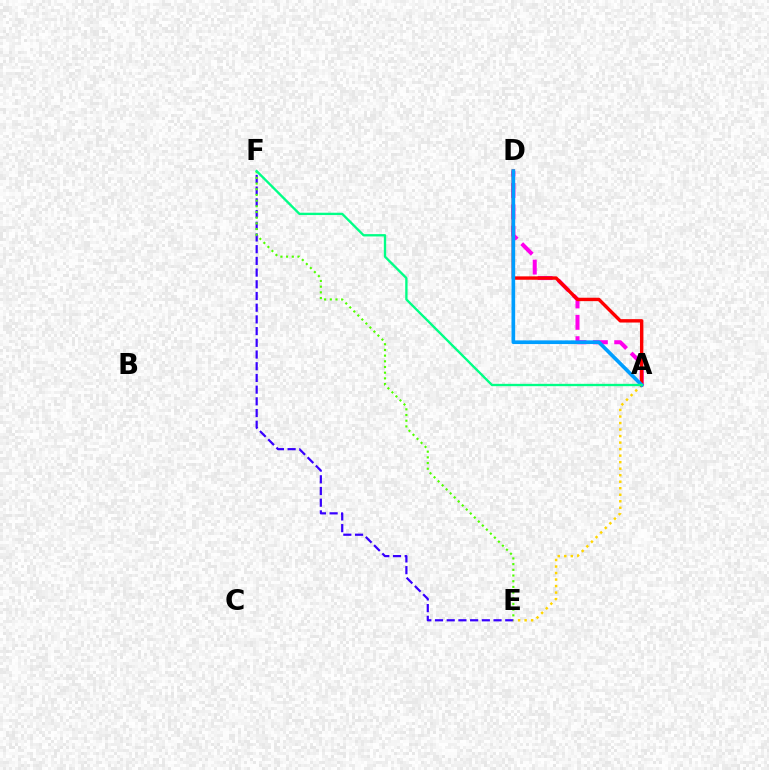{('A', 'E'): [{'color': '#ffd500', 'line_style': 'dotted', 'thickness': 1.77}], ('A', 'D'): [{'color': '#ff00ed', 'line_style': 'dashed', 'thickness': 2.9}, {'color': '#ff0000', 'line_style': 'solid', 'thickness': 2.44}, {'color': '#009eff', 'line_style': 'solid', 'thickness': 2.64}], ('E', 'F'): [{'color': '#3700ff', 'line_style': 'dashed', 'thickness': 1.59}, {'color': '#4fff00', 'line_style': 'dotted', 'thickness': 1.55}], ('A', 'F'): [{'color': '#00ff86', 'line_style': 'solid', 'thickness': 1.68}]}